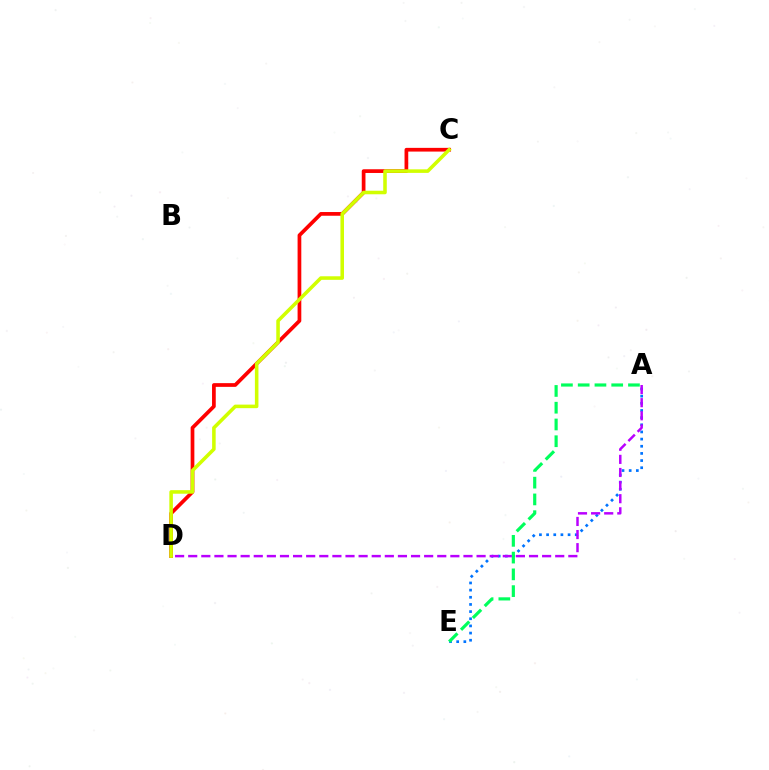{('C', 'D'): [{'color': '#ff0000', 'line_style': 'solid', 'thickness': 2.68}, {'color': '#d1ff00', 'line_style': 'solid', 'thickness': 2.56}], ('A', 'E'): [{'color': '#0074ff', 'line_style': 'dotted', 'thickness': 1.94}, {'color': '#00ff5c', 'line_style': 'dashed', 'thickness': 2.28}], ('A', 'D'): [{'color': '#b900ff', 'line_style': 'dashed', 'thickness': 1.78}]}